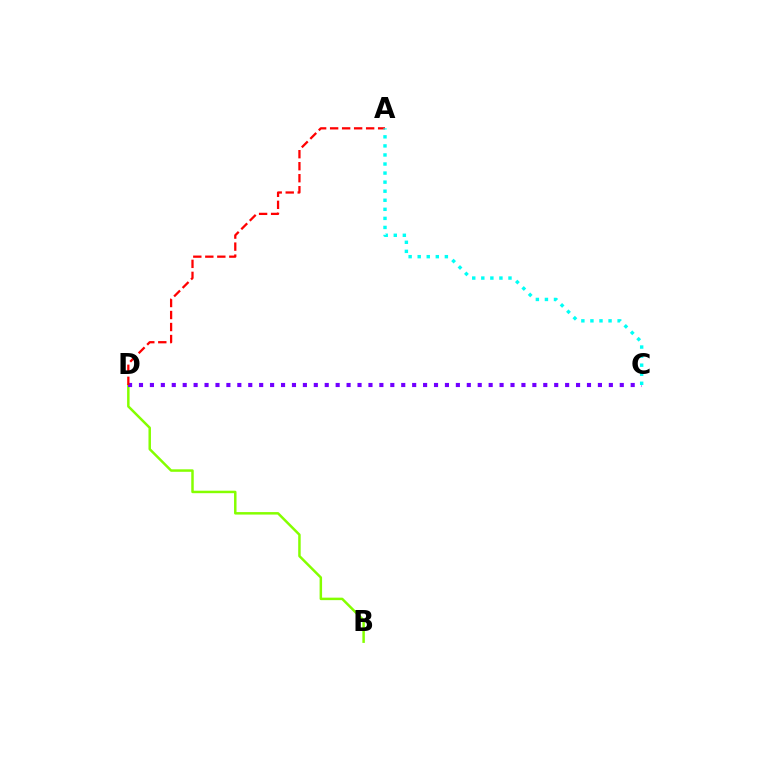{('B', 'D'): [{'color': '#84ff00', 'line_style': 'solid', 'thickness': 1.79}], ('C', 'D'): [{'color': '#7200ff', 'line_style': 'dotted', 'thickness': 2.97}], ('A', 'D'): [{'color': '#ff0000', 'line_style': 'dashed', 'thickness': 1.63}], ('A', 'C'): [{'color': '#00fff6', 'line_style': 'dotted', 'thickness': 2.46}]}